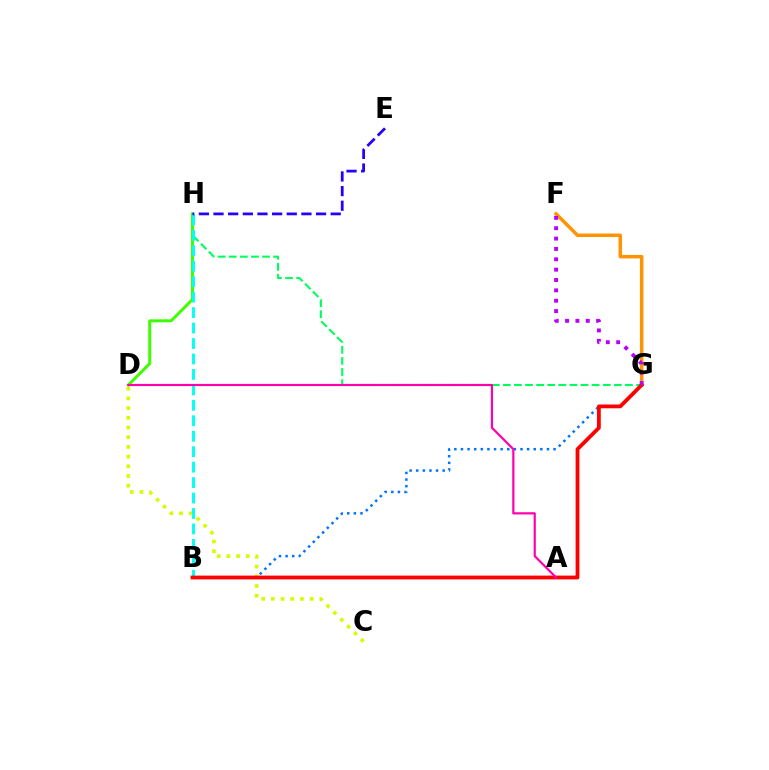{('F', 'G'): [{'color': '#ff9400', 'line_style': 'solid', 'thickness': 2.52}, {'color': '#b900ff', 'line_style': 'dotted', 'thickness': 2.81}], ('G', 'H'): [{'color': '#00ff5c', 'line_style': 'dashed', 'thickness': 1.51}], ('C', 'D'): [{'color': '#d1ff00', 'line_style': 'dotted', 'thickness': 2.63}], ('D', 'H'): [{'color': '#3dff00', 'line_style': 'solid', 'thickness': 2.15}], ('B', 'H'): [{'color': '#00fff6', 'line_style': 'dashed', 'thickness': 2.1}], ('B', 'G'): [{'color': '#0074ff', 'line_style': 'dotted', 'thickness': 1.8}, {'color': '#ff0000', 'line_style': 'solid', 'thickness': 2.73}], ('A', 'D'): [{'color': '#ff00ac', 'line_style': 'solid', 'thickness': 1.58}], ('E', 'H'): [{'color': '#2500ff', 'line_style': 'dashed', 'thickness': 1.99}]}